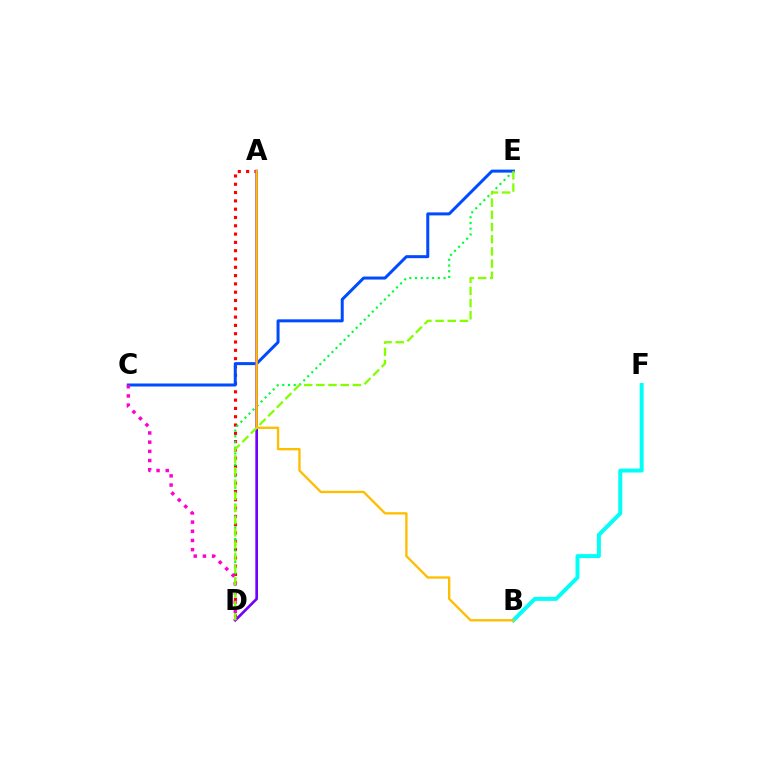{('A', 'D'): [{'color': '#ff0000', 'line_style': 'dotted', 'thickness': 2.26}, {'color': '#7200ff', 'line_style': 'solid', 'thickness': 1.92}], ('D', 'E'): [{'color': '#00ff39', 'line_style': 'dotted', 'thickness': 1.55}, {'color': '#84ff00', 'line_style': 'dashed', 'thickness': 1.65}], ('C', 'E'): [{'color': '#004bff', 'line_style': 'solid', 'thickness': 2.16}], ('B', 'F'): [{'color': '#00fff6', 'line_style': 'solid', 'thickness': 2.85}], ('C', 'D'): [{'color': '#ff00cf', 'line_style': 'dotted', 'thickness': 2.5}], ('A', 'B'): [{'color': '#ffbd00', 'line_style': 'solid', 'thickness': 1.67}]}